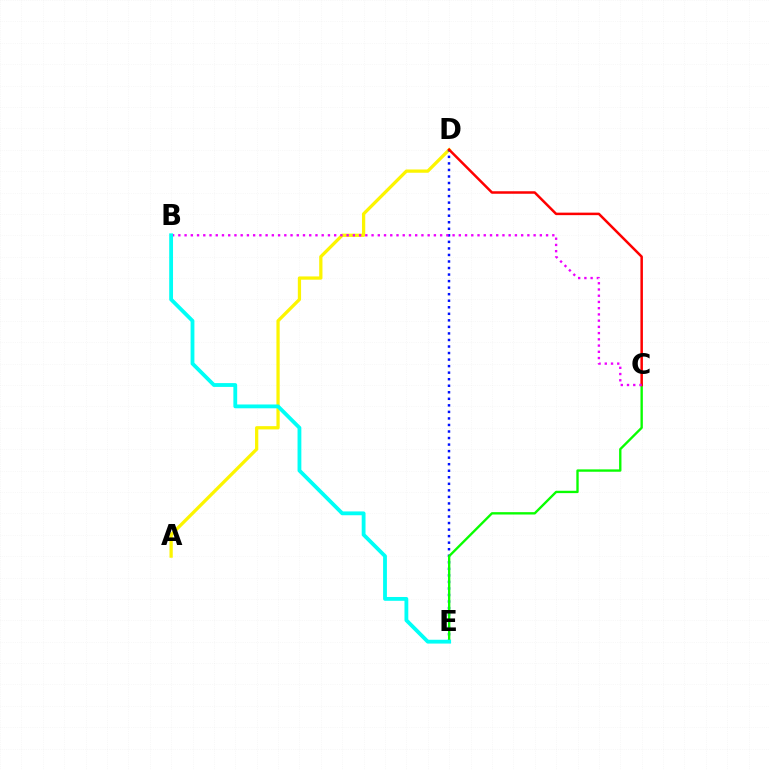{('A', 'D'): [{'color': '#fcf500', 'line_style': 'solid', 'thickness': 2.35}], ('D', 'E'): [{'color': '#0010ff', 'line_style': 'dotted', 'thickness': 1.78}], ('C', 'E'): [{'color': '#08ff00', 'line_style': 'solid', 'thickness': 1.7}], ('C', 'D'): [{'color': '#ff0000', 'line_style': 'solid', 'thickness': 1.8}], ('B', 'C'): [{'color': '#ee00ff', 'line_style': 'dotted', 'thickness': 1.69}], ('B', 'E'): [{'color': '#00fff6', 'line_style': 'solid', 'thickness': 2.75}]}